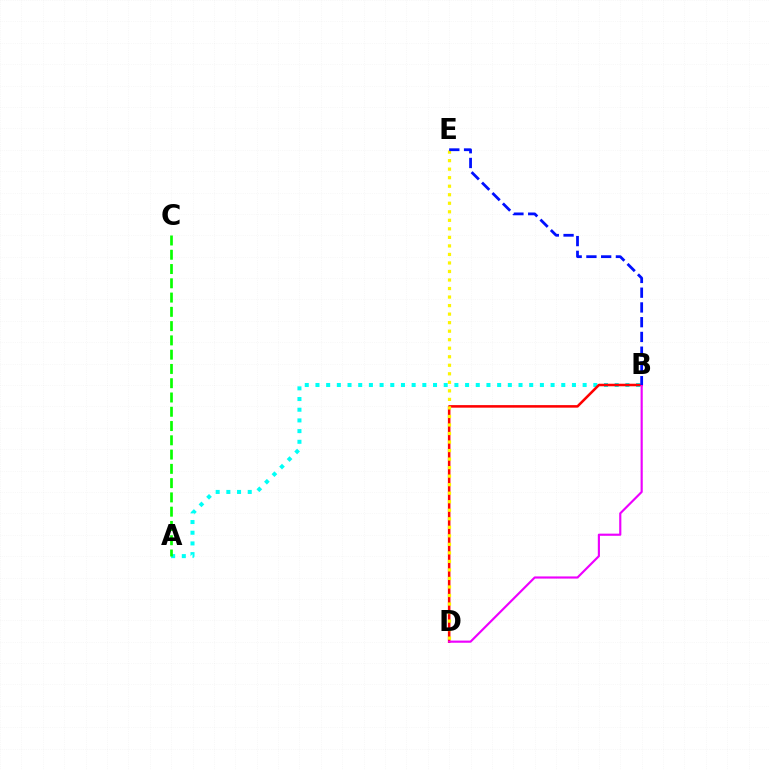{('A', 'B'): [{'color': '#00fff6', 'line_style': 'dotted', 'thickness': 2.9}], ('B', 'D'): [{'color': '#ff0000', 'line_style': 'solid', 'thickness': 1.84}, {'color': '#ee00ff', 'line_style': 'solid', 'thickness': 1.55}], ('D', 'E'): [{'color': '#fcf500', 'line_style': 'dotted', 'thickness': 2.32}], ('A', 'C'): [{'color': '#08ff00', 'line_style': 'dashed', 'thickness': 1.94}], ('B', 'E'): [{'color': '#0010ff', 'line_style': 'dashed', 'thickness': 2.0}]}